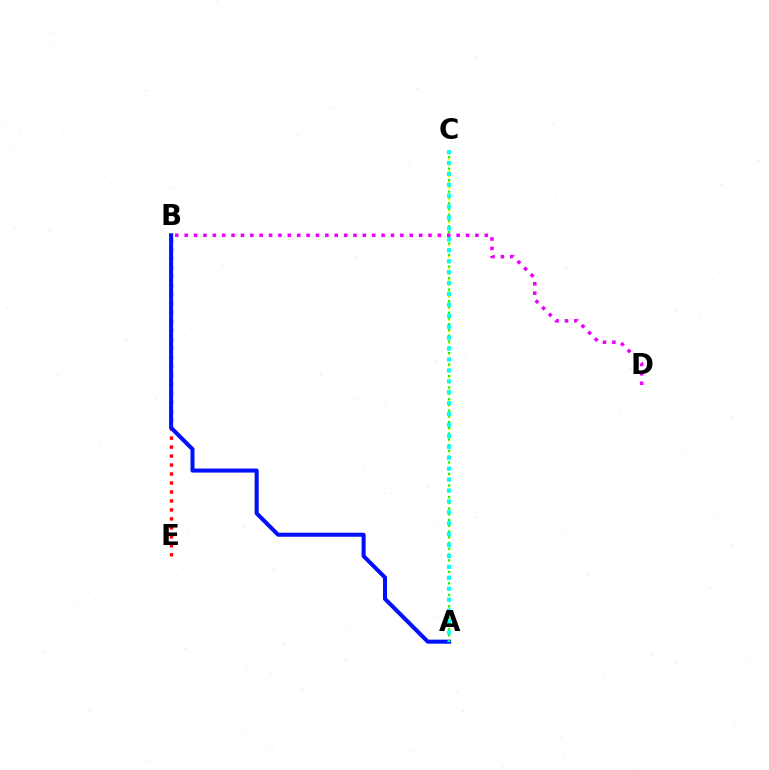{('B', 'E'): [{'color': '#ff0000', 'line_style': 'dotted', 'thickness': 2.44}], ('A', 'C'): [{'color': '#fcf500', 'line_style': 'dotted', 'thickness': 1.56}, {'color': '#08ff00', 'line_style': 'dotted', 'thickness': 1.56}, {'color': '#00fff6', 'line_style': 'dotted', 'thickness': 2.97}], ('A', 'B'): [{'color': '#0010ff', 'line_style': 'solid', 'thickness': 2.91}], ('B', 'D'): [{'color': '#ee00ff', 'line_style': 'dotted', 'thickness': 2.55}]}